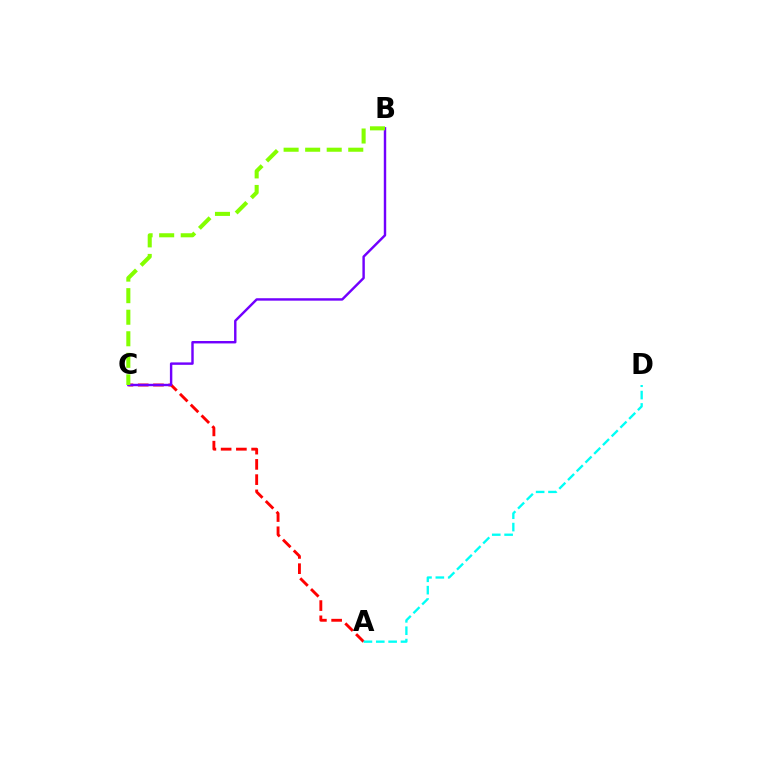{('A', 'C'): [{'color': '#ff0000', 'line_style': 'dashed', 'thickness': 2.07}], ('B', 'C'): [{'color': '#7200ff', 'line_style': 'solid', 'thickness': 1.75}, {'color': '#84ff00', 'line_style': 'dashed', 'thickness': 2.93}], ('A', 'D'): [{'color': '#00fff6', 'line_style': 'dashed', 'thickness': 1.68}]}